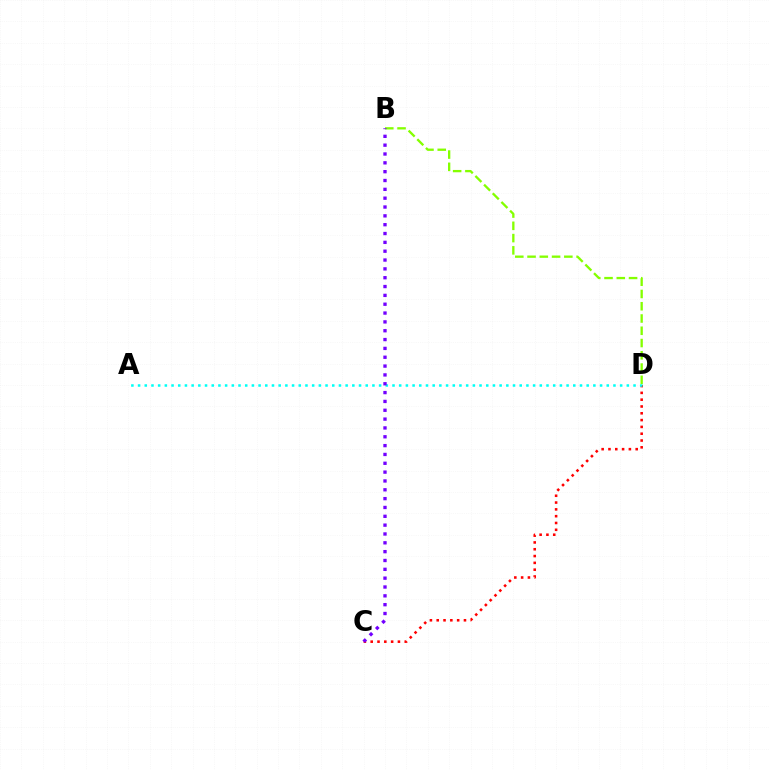{('C', 'D'): [{'color': '#ff0000', 'line_style': 'dotted', 'thickness': 1.85}], ('A', 'D'): [{'color': '#00fff6', 'line_style': 'dotted', 'thickness': 1.82}], ('B', 'D'): [{'color': '#84ff00', 'line_style': 'dashed', 'thickness': 1.67}], ('B', 'C'): [{'color': '#7200ff', 'line_style': 'dotted', 'thickness': 2.4}]}